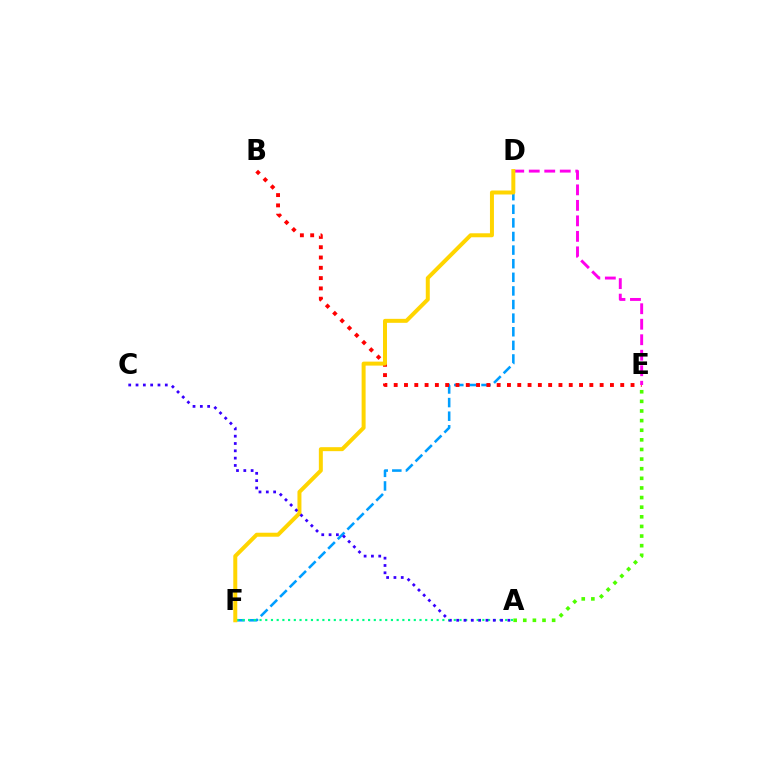{('D', 'F'): [{'color': '#009eff', 'line_style': 'dashed', 'thickness': 1.85}, {'color': '#ffd500', 'line_style': 'solid', 'thickness': 2.87}], ('B', 'E'): [{'color': '#ff0000', 'line_style': 'dotted', 'thickness': 2.8}], ('A', 'F'): [{'color': '#00ff86', 'line_style': 'dotted', 'thickness': 1.55}], ('D', 'E'): [{'color': '#ff00ed', 'line_style': 'dashed', 'thickness': 2.11}], ('A', 'C'): [{'color': '#3700ff', 'line_style': 'dotted', 'thickness': 1.99}], ('A', 'E'): [{'color': '#4fff00', 'line_style': 'dotted', 'thickness': 2.61}]}